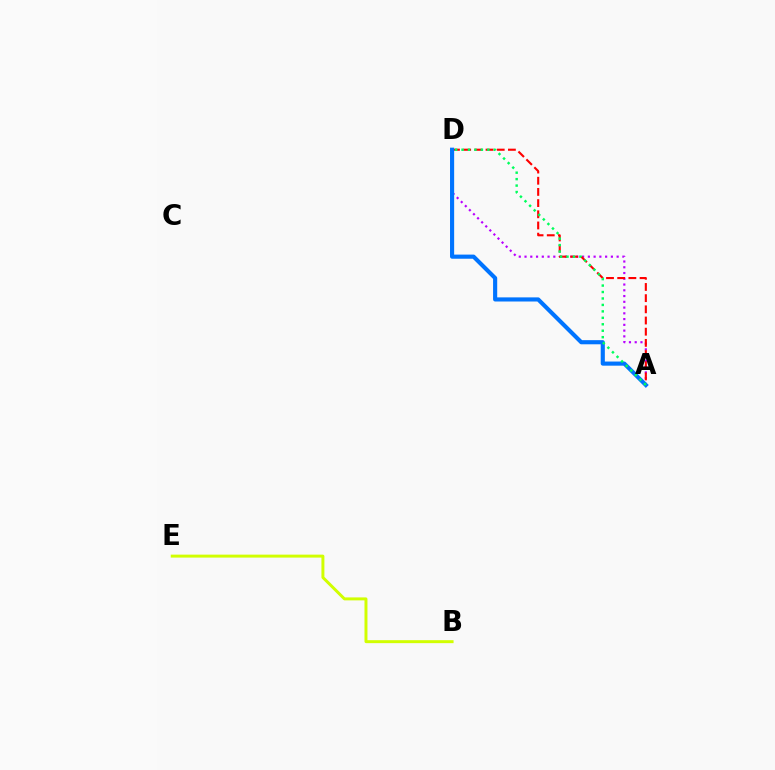{('A', 'D'): [{'color': '#b900ff', 'line_style': 'dotted', 'thickness': 1.56}, {'color': '#ff0000', 'line_style': 'dashed', 'thickness': 1.52}, {'color': '#0074ff', 'line_style': 'solid', 'thickness': 2.97}, {'color': '#00ff5c', 'line_style': 'dotted', 'thickness': 1.75}], ('B', 'E'): [{'color': '#d1ff00', 'line_style': 'solid', 'thickness': 2.14}]}